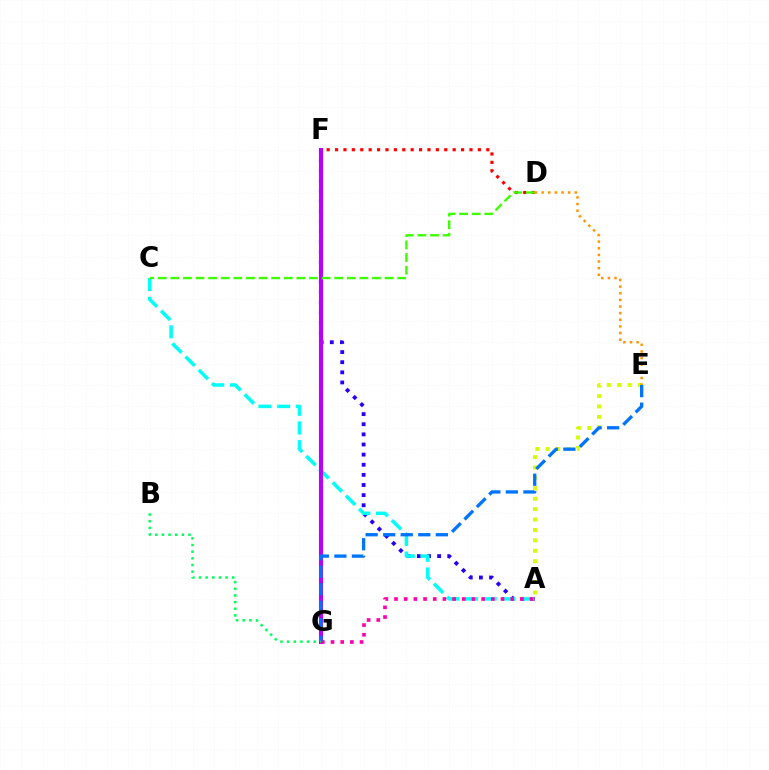{('A', 'F'): [{'color': '#2500ff', 'line_style': 'dotted', 'thickness': 2.75}], ('A', 'E'): [{'color': '#d1ff00', 'line_style': 'dotted', 'thickness': 2.83}], ('D', 'F'): [{'color': '#ff0000', 'line_style': 'dotted', 'thickness': 2.28}], ('A', 'C'): [{'color': '#00fff6', 'line_style': 'dashed', 'thickness': 2.54}], ('F', 'G'): [{'color': '#b900ff', 'line_style': 'solid', 'thickness': 2.94}], ('A', 'G'): [{'color': '#ff00ac', 'line_style': 'dotted', 'thickness': 2.63}], ('E', 'G'): [{'color': '#0074ff', 'line_style': 'dashed', 'thickness': 2.38}], ('B', 'G'): [{'color': '#00ff5c', 'line_style': 'dotted', 'thickness': 1.81}], ('C', 'D'): [{'color': '#3dff00', 'line_style': 'dashed', 'thickness': 1.71}], ('D', 'E'): [{'color': '#ff9400', 'line_style': 'dotted', 'thickness': 1.8}]}